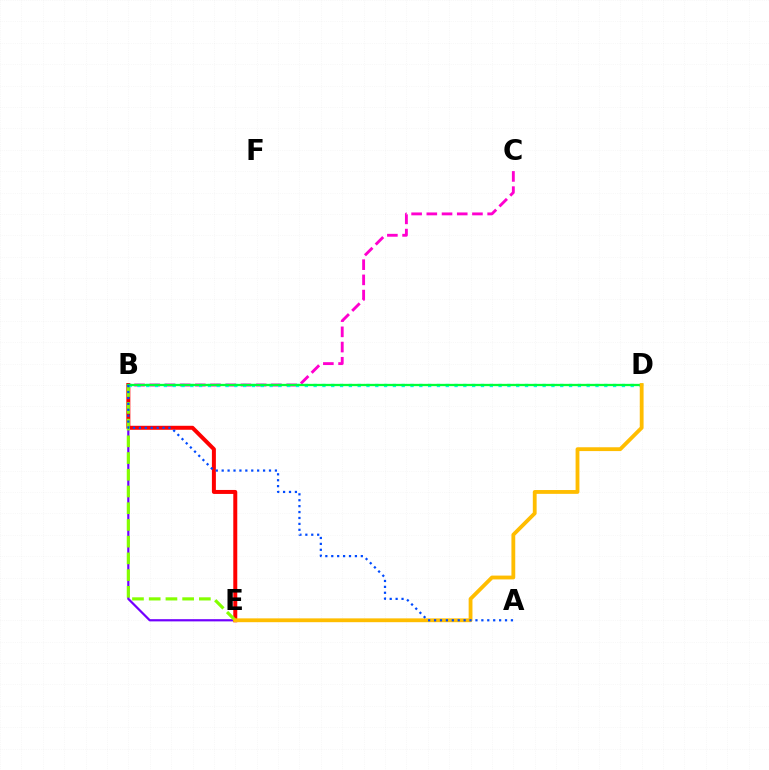{('B', 'C'): [{'color': '#ff00cf', 'line_style': 'dashed', 'thickness': 2.07}], ('B', 'E'): [{'color': '#7200ff', 'line_style': 'solid', 'thickness': 1.59}, {'color': '#ff0000', 'line_style': 'solid', 'thickness': 2.87}, {'color': '#84ff00', 'line_style': 'dashed', 'thickness': 2.27}], ('B', 'D'): [{'color': '#00fff6', 'line_style': 'dotted', 'thickness': 2.39}, {'color': '#00ff39', 'line_style': 'solid', 'thickness': 1.65}], ('D', 'E'): [{'color': '#ffbd00', 'line_style': 'solid', 'thickness': 2.75}], ('A', 'B'): [{'color': '#004bff', 'line_style': 'dotted', 'thickness': 1.61}]}